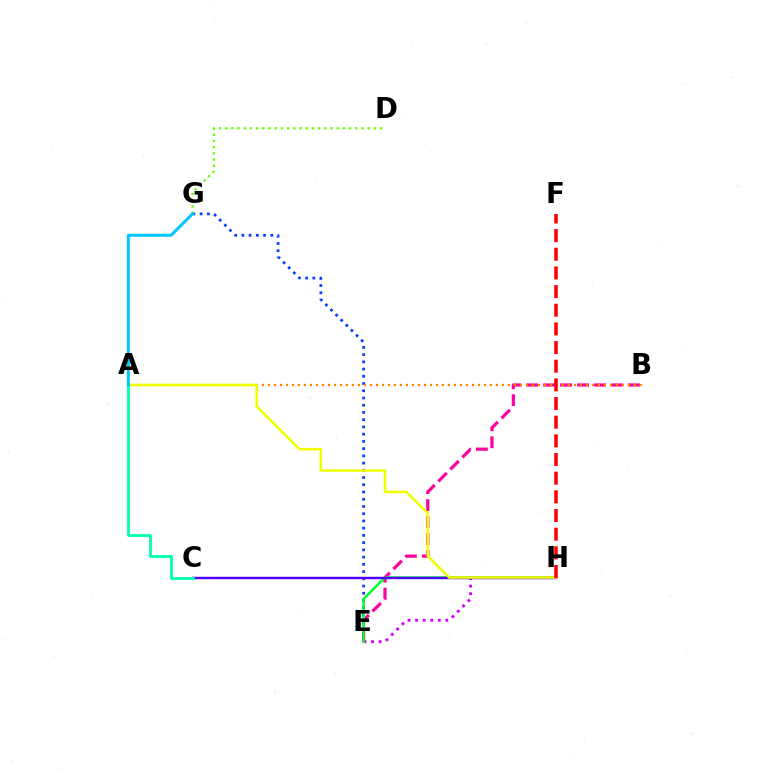{('E', 'G'): [{'color': '#003fff', 'line_style': 'dotted', 'thickness': 1.96}], ('B', 'E'): [{'color': '#ff00a0', 'line_style': 'dashed', 'thickness': 2.31}], ('E', 'H'): [{'color': '#d600ff', 'line_style': 'dotted', 'thickness': 2.05}, {'color': '#00ff27', 'line_style': 'solid', 'thickness': 1.78}], ('A', 'B'): [{'color': '#ff8800', 'line_style': 'dotted', 'thickness': 1.63}], ('C', 'H'): [{'color': '#4f00ff', 'line_style': 'solid', 'thickness': 1.75}], ('A', 'H'): [{'color': '#eeff00', 'line_style': 'solid', 'thickness': 1.85}], ('A', 'C'): [{'color': '#00ffaf', 'line_style': 'solid', 'thickness': 2.02}], ('D', 'G'): [{'color': '#66ff00', 'line_style': 'dotted', 'thickness': 1.69}], ('F', 'H'): [{'color': '#ff0000', 'line_style': 'dashed', 'thickness': 2.54}], ('A', 'G'): [{'color': '#00c7ff', 'line_style': 'solid', 'thickness': 2.16}]}